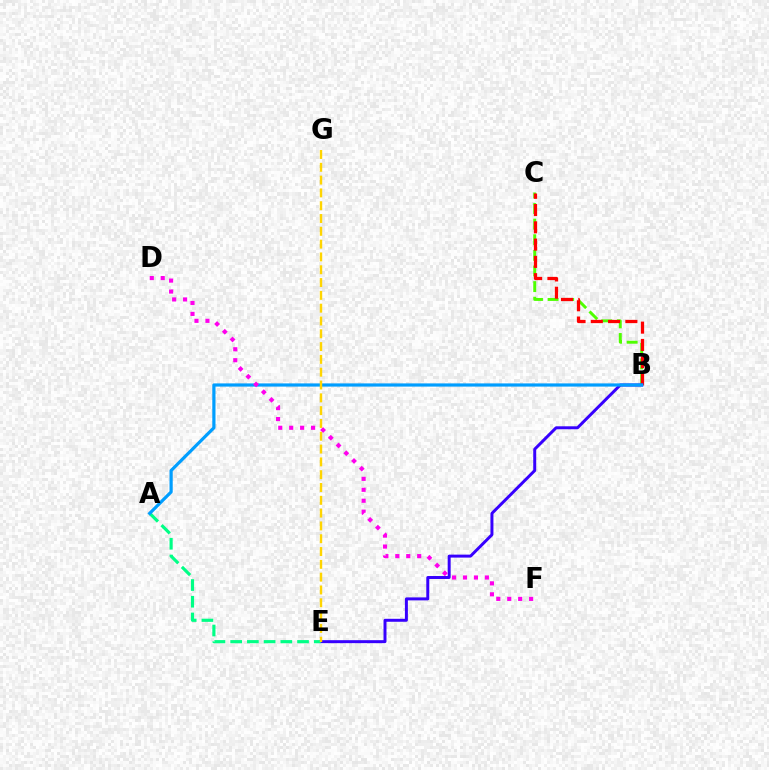{('B', 'C'): [{'color': '#4fff00', 'line_style': 'dashed', 'thickness': 2.12}, {'color': '#ff0000', 'line_style': 'dashed', 'thickness': 2.35}], ('B', 'E'): [{'color': '#3700ff', 'line_style': 'solid', 'thickness': 2.14}], ('A', 'E'): [{'color': '#00ff86', 'line_style': 'dashed', 'thickness': 2.27}], ('A', 'B'): [{'color': '#009eff', 'line_style': 'solid', 'thickness': 2.3}], ('D', 'F'): [{'color': '#ff00ed', 'line_style': 'dotted', 'thickness': 2.97}], ('E', 'G'): [{'color': '#ffd500', 'line_style': 'dashed', 'thickness': 1.74}]}